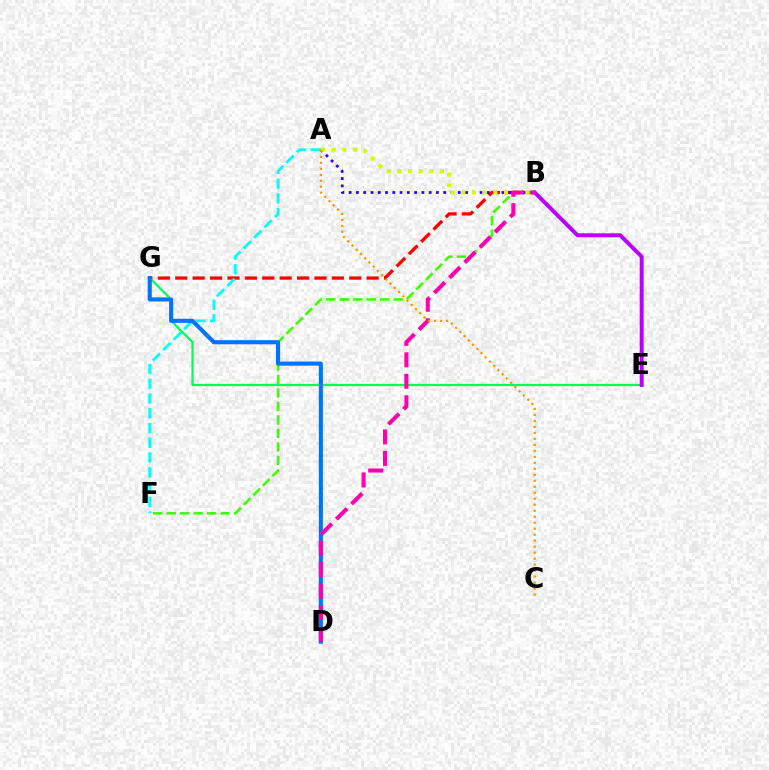{('B', 'G'): [{'color': '#ff0000', 'line_style': 'dashed', 'thickness': 2.36}], ('B', 'F'): [{'color': '#3dff00', 'line_style': 'dashed', 'thickness': 1.83}], ('E', 'G'): [{'color': '#00ff5c', 'line_style': 'solid', 'thickness': 1.6}], ('A', 'F'): [{'color': '#00fff6', 'line_style': 'dashed', 'thickness': 2.01}], ('D', 'G'): [{'color': '#0074ff', 'line_style': 'solid', 'thickness': 2.95}], ('A', 'B'): [{'color': '#2500ff', 'line_style': 'dotted', 'thickness': 1.98}, {'color': '#d1ff00', 'line_style': 'dotted', 'thickness': 2.9}], ('B', 'E'): [{'color': '#b900ff', 'line_style': 'solid', 'thickness': 2.84}], ('B', 'D'): [{'color': '#ff00ac', 'line_style': 'dashed', 'thickness': 2.92}], ('A', 'C'): [{'color': '#ff9400', 'line_style': 'dotted', 'thickness': 1.63}]}